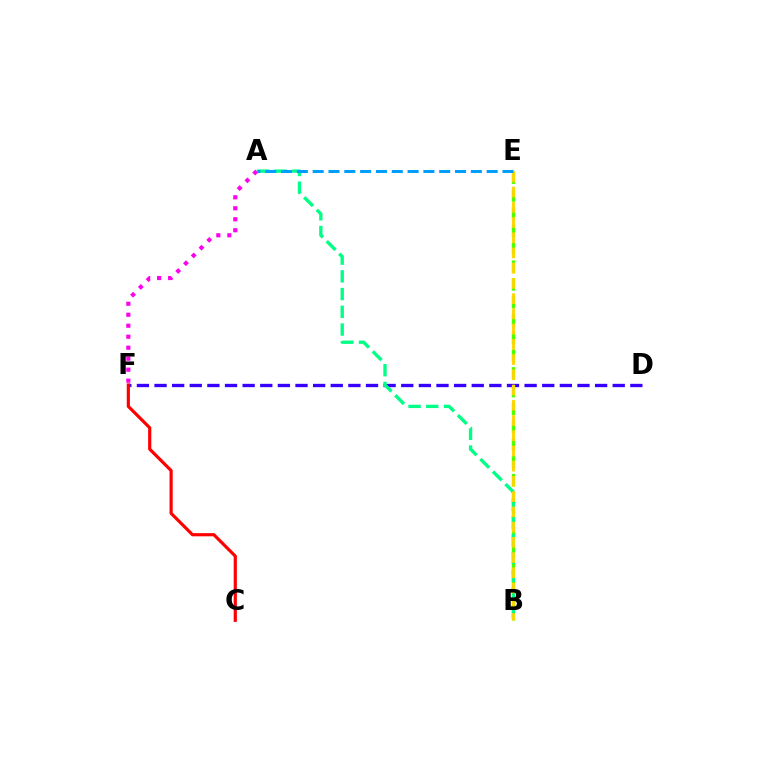{('D', 'F'): [{'color': '#3700ff', 'line_style': 'dashed', 'thickness': 2.39}], ('B', 'E'): [{'color': '#4fff00', 'line_style': 'dashed', 'thickness': 2.42}, {'color': '#ffd500', 'line_style': 'dashed', 'thickness': 2.07}], ('C', 'F'): [{'color': '#ff0000', 'line_style': 'solid', 'thickness': 2.29}], ('A', 'B'): [{'color': '#00ff86', 'line_style': 'dashed', 'thickness': 2.41}], ('A', 'F'): [{'color': '#ff00ed', 'line_style': 'dotted', 'thickness': 2.99}], ('A', 'E'): [{'color': '#009eff', 'line_style': 'dashed', 'thickness': 2.15}]}